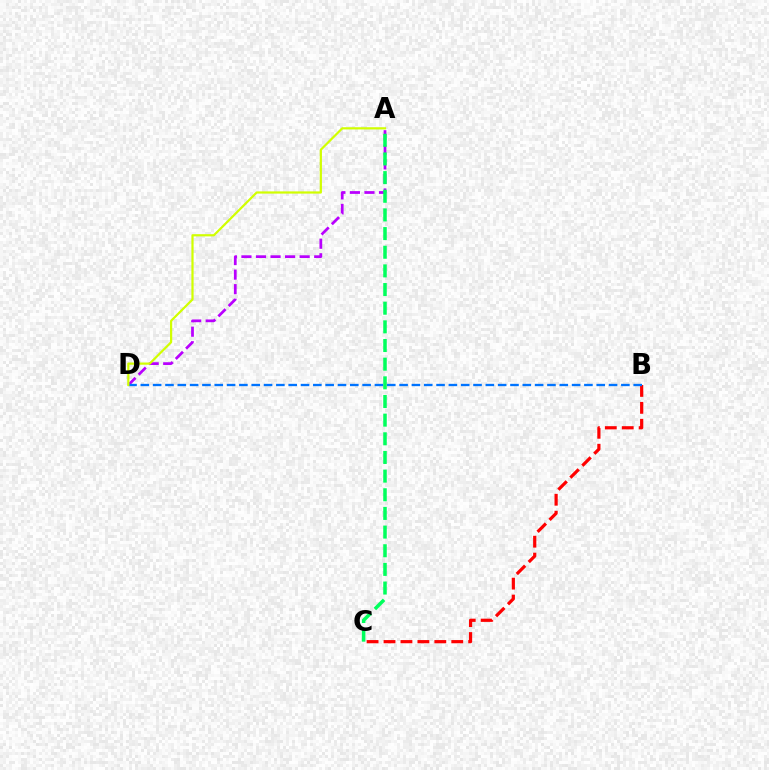{('A', 'D'): [{'color': '#b900ff', 'line_style': 'dashed', 'thickness': 1.98}, {'color': '#d1ff00', 'line_style': 'solid', 'thickness': 1.59}], ('B', 'C'): [{'color': '#ff0000', 'line_style': 'dashed', 'thickness': 2.3}], ('B', 'D'): [{'color': '#0074ff', 'line_style': 'dashed', 'thickness': 1.67}], ('A', 'C'): [{'color': '#00ff5c', 'line_style': 'dashed', 'thickness': 2.53}]}